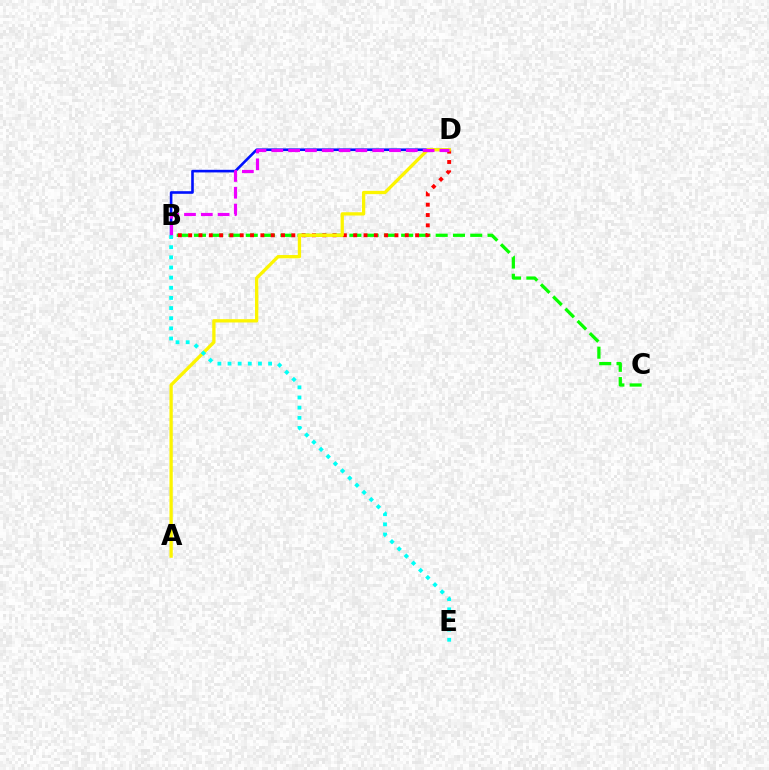{('B', 'D'): [{'color': '#0010ff', 'line_style': 'solid', 'thickness': 1.89}, {'color': '#ff0000', 'line_style': 'dotted', 'thickness': 2.8}, {'color': '#ee00ff', 'line_style': 'dashed', 'thickness': 2.28}], ('B', 'C'): [{'color': '#08ff00', 'line_style': 'dashed', 'thickness': 2.35}], ('A', 'D'): [{'color': '#fcf500', 'line_style': 'solid', 'thickness': 2.37}], ('B', 'E'): [{'color': '#00fff6', 'line_style': 'dotted', 'thickness': 2.76}]}